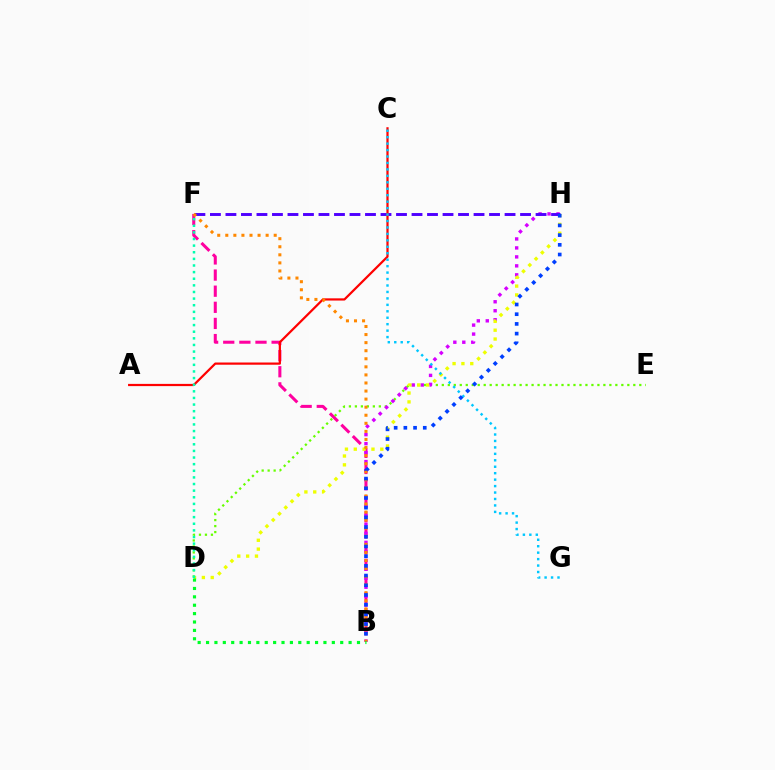{('B', 'F'): [{'color': '#ff00a0', 'line_style': 'dashed', 'thickness': 2.19}, {'color': '#ff8800', 'line_style': 'dotted', 'thickness': 2.19}], ('D', 'E'): [{'color': '#66ff00', 'line_style': 'dotted', 'thickness': 1.63}], ('B', 'H'): [{'color': '#d600ff', 'line_style': 'dotted', 'thickness': 2.44}, {'color': '#003fff', 'line_style': 'dotted', 'thickness': 2.64}], ('D', 'H'): [{'color': '#eeff00', 'line_style': 'dotted', 'thickness': 2.4}], ('F', 'H'): [{'color': '#4f00ff', 'line_style': 'dashed', 'thickness': 2.11}], ('A', 'C'): [{'color': '#ff0000', 'line_style': 'solid', 'thickness': 1.6}], ('C', 'G'): [{'color': '#00c7ff', 'line_style': 'dotted', 'thickness': 1.75}], ('D', 'F'): [{'color': '#00ffaf', 'line_style': 'dotted', 'thickness': 1.8}], ('B', 'D'): [{'color': '#00ff27', 'line_style': 'dotted', 'thickness': 2.28}]}